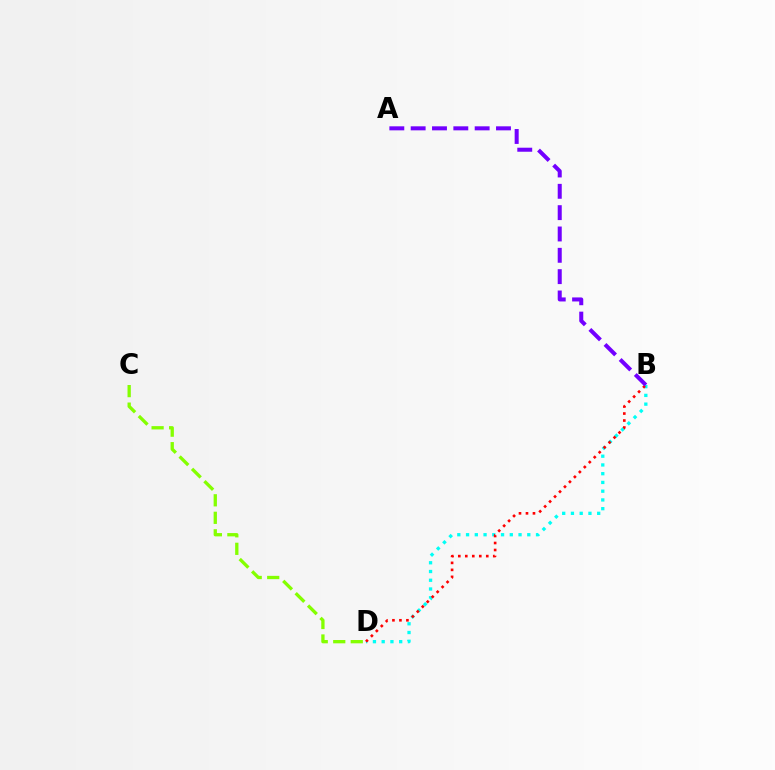{('B', 'D'): [{'color': '#00fff6', 'line_style': 'dotted', 'thickness': 2.38}, {'color': '#ff0000', 'line_style': 'dotted', 'thickness': 1.9}], ('A', 'B'): [{'color': '#7200ff', 'line_style': 'dashed', 'thickness': 2.9}], ('C', 'D'): [{'color': '#84ff00', 'line_style': 'dashed', 'thickness': 2.38}]}